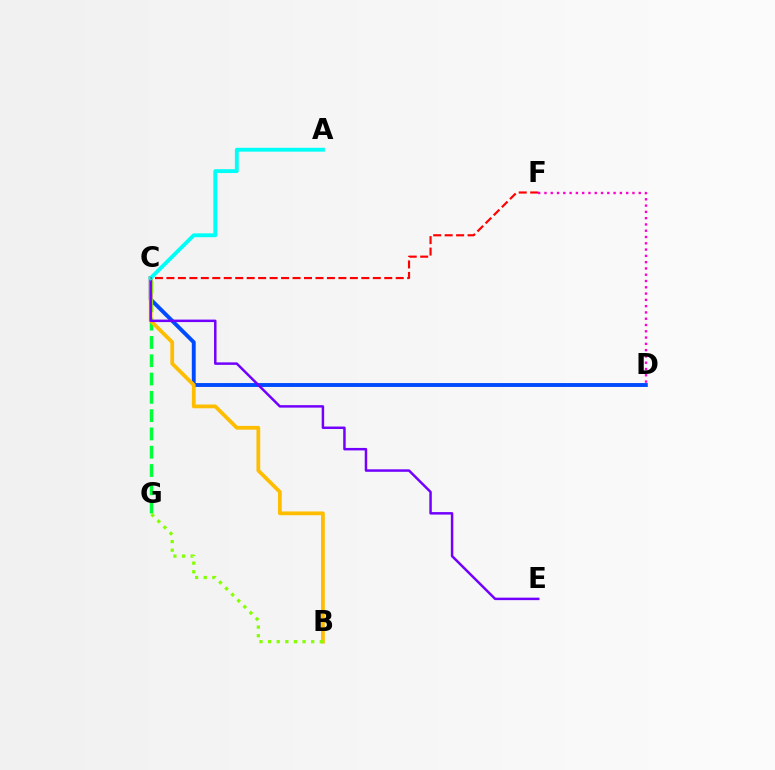{('C', 'D'): [{'color': '#004bff', 'line_style': 'solid', 'thickness': 2.8}], ('C', 'G'): [{'color': '#00ff39', 'line_style': 'dashed', 'thickness': 2.49}], ('B', 'C'): [{'color': '#ffbd00', 'line_style': 'solid', 'thickness': 2.71}], ('C', 'E'): [{'color': '#7200ff', 'line_style': 'solid', 'thickness': 1.79}], ('A', 'C'): [{'color': '#00fff6', 'line_style': 'solid', 'thickness': 2.78}], ('C', 'F'): [{'color': '#ff0000', 'line_style': 'dashed', 'thickness': 1.56}], ('B', 'G'): [{'color': '#84ff00', 'line_style': 'dotted', 'thickness': 2.34}], ('D', 'F'): [{'color': '#ff00cf', 'line_style': 'dotted', 'thickness': 1.71}]}